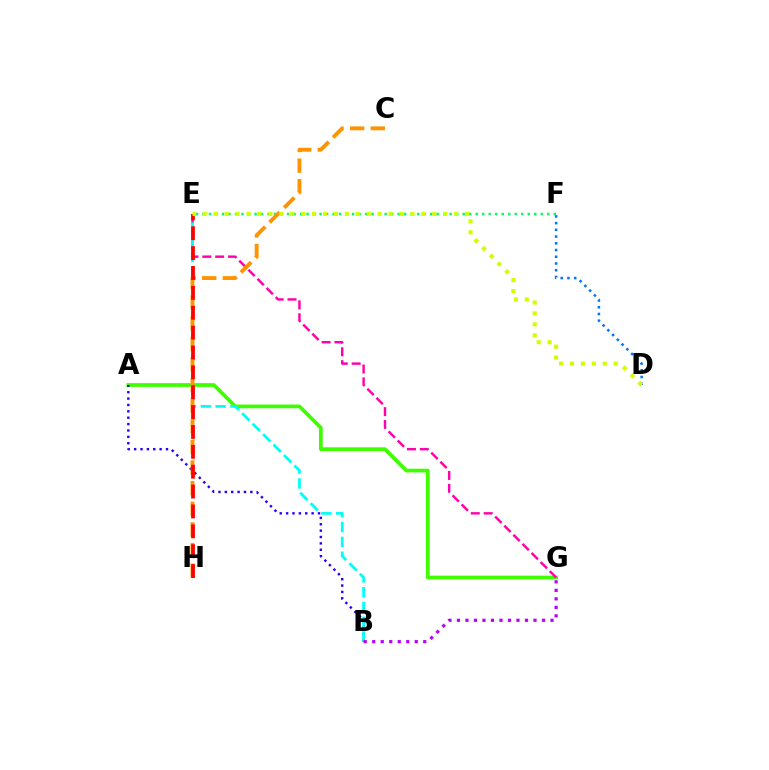{('A', 'G'): [{'color': '#3dff00', 'line_style': 'solid', 'thickness': 2.68}], ('E', 'G'): [{'color': '#ff00ac', 'line_style': 'dashed', 'thickness': 1.75}], ('D', 'F'): [{'color': '#0074ff', 'line_style': 'dotted', 'thickness': 1.83}], ('A', 'B'): [{'color': '#2500ff', 'line_style': 'dotted', 'thickness': 1.73}], ('E', 'F'): [{'color': '#00ff5c', 'line_style': 'dotted', 'thickness': 1.77}], ('B', 'E'): [{'color': '#00fff6', 'line_style': 'dashed', 'thickness': 2.01}], ('B', 'G'): [{'color': '#b900ff', 'line_style': 'dotted', 'thickness': 2.31}], ('C', 'H'): [{'color': '#ff9400', 'line_style': 'dashed', 'thickness': 2.8}], ('E', 'H'): [{'color': '#ff0000', 'line_style': 'dashed', 'thickness': 2.7}], ('D', 'E'): [{'color': '#d1ff00', 'line_style': 'dotted', 'thickness': 2.97}]}